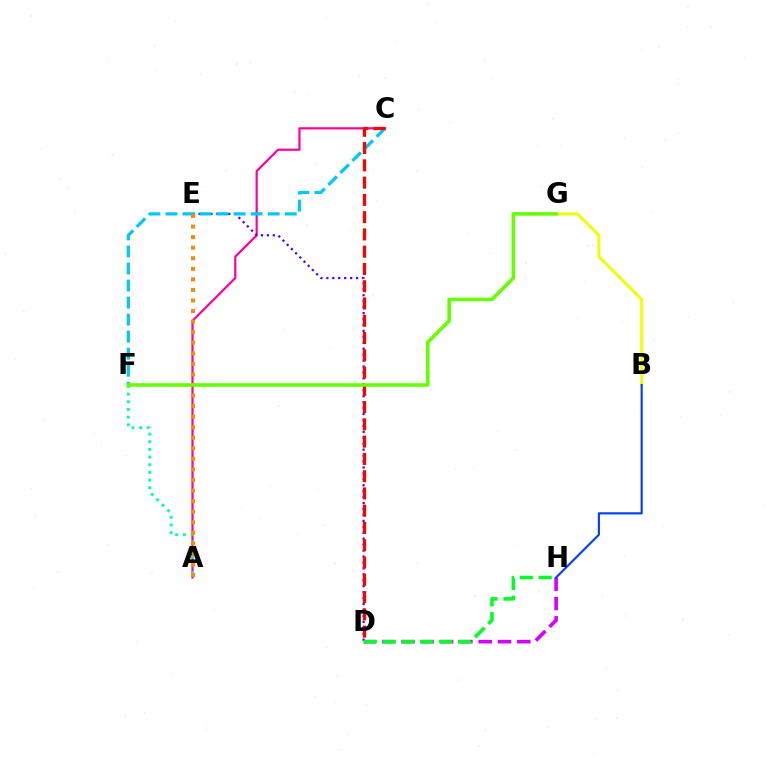{('D', 'H'): [{'color': '#d600ff', 'line_style': 'dashed', 'thickness': 2.62}, {'color': '#00ff27', 'line_style': 'dashed', 'thickness': 2.57}], ('B', 'G'): [{'color': '#eeff00', 'line_style': 'solid', 'thickness': 2.13}], ('A', 'C'): [{'color': '#ff00a0', 'line_style': 'solid', 'thickness': 1.59}], ('D', 'E'): [{'color': '#4f00ff', 'line_style': 'dotted', 'thickness': 1.61}], ('B', 'H'): [{'color': '#003fff', 'line_style': 'solid', 'thickness': 1.54}], ('A', 'F'): [{'color': '#00ffaf', 'line_style': 'dotted', 'thickness': 2.08}], ('C', 'F'): [{'color': '#00c7ff', 'line_style': 'dashed', 'thickness': 2.31}], ('A', 'E'): [{'color': '#ff8800', 'line_style': 'dotted', 'thickness': 2.87}], ('C', 'D'): [{'color': '#ff0000', 'line_style': 'dashed', 'thickness': 2.35}], ('F', 'G'): [{'color': '#66ff00', 'line_style': 'solid', 'thickness': 2.56}]}